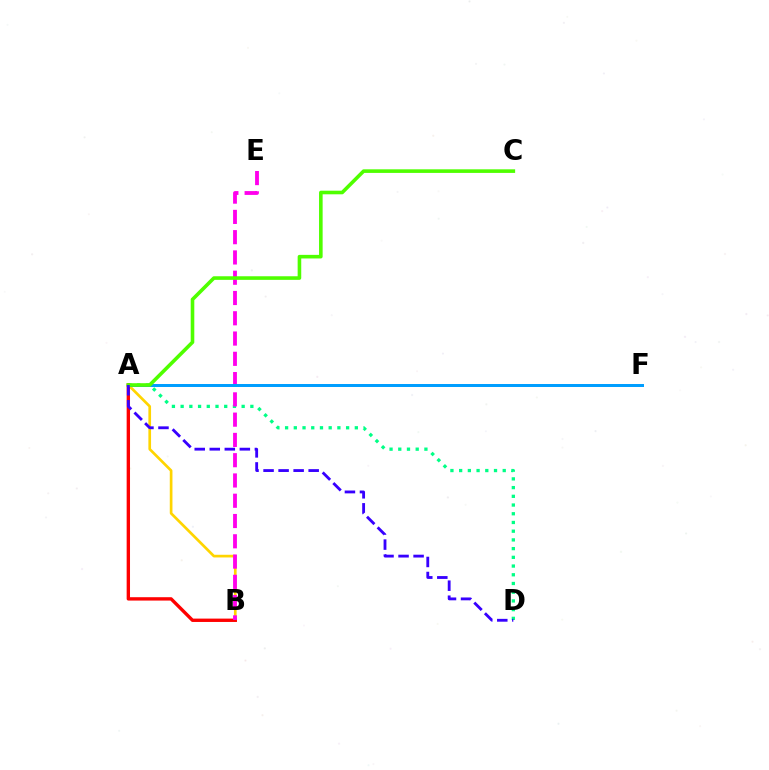{('A', 'B'): [{'color': '#ffd500', 'line_style': 'solid', 'thickness': 1.93}, {'color': '#ff0000', 'line_style': 'solid', 'thickness': 2.42}], ('A', 'D'): [{'color': '#00ff86', 'line_style': 'dotted', 'thickness': 2.37}, {'color': '#3700ff', 'line_style': 'dashed', 'thickness': 2.04}], ('B', 'E'): [{'color': '#ff00ed', 'line_style': 'dashed', 'thickness': 2.75}], ('A', 'F'): [{'color': '#009eff', 'line_style': 'solid', 'thickness': 2.15}], ('A', 'C'): [{'color': '#4fff00', 'line_style': 'solid', 'thickness': 2.59}]}